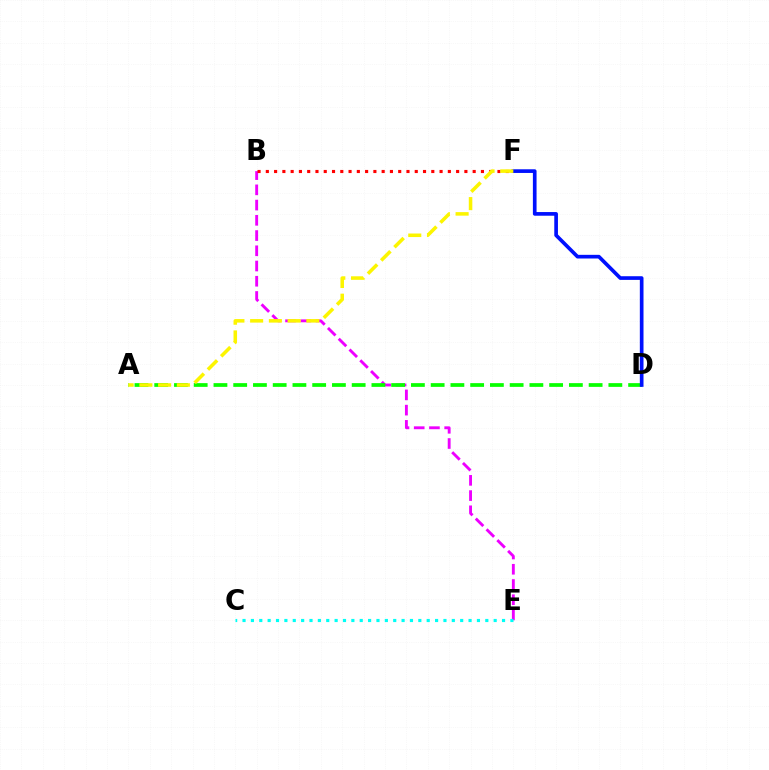{('B', 'E'): [{'color': '#ee00ff', 'line_style': 'dashed', 'thickness': 2.07}], ('B', 'F'): [{'color': '#ff0000', 'line_style': 'dotted', 'thickness': 2.25}], ('A', 'D'): [{'color': '#08ff00', 'line_style': 'dashed', 'thickness': 2.68}], ('D', 'F'): [{'color': '#0010ff', 'line_style': 'solid', 'thickness': 2.64}], ('A', 'F'): [{'color': '#fcf500', 'line_style': 'dashed', 'thickness': 2.55}], ('C', 'E'): [{'color': '#00fff6', 'line_style': 'dotted', 'thickness': 2.27}]}